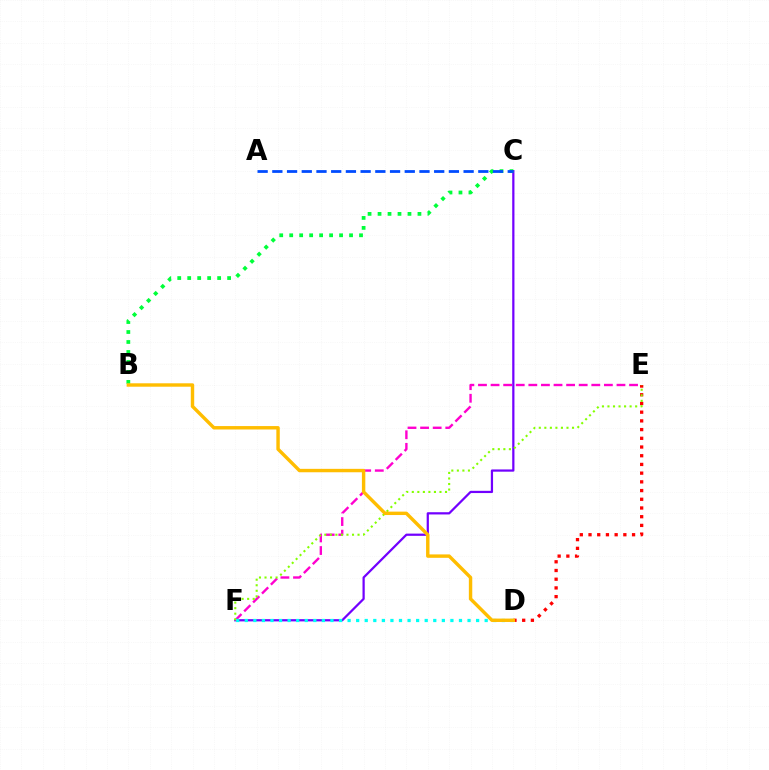{('C', 'F'): [{'color': '#7200ff', 'line_style': 'solid', 'thickness': 1.61}], ('D', 'E'): [{'color': '#ff0000', 'line_style': 'dotted', 'thickness': 2.37}], ('E', 'F'): [{'color': '#ff00cf', 'line_style': 'dashed', 'thickness': 1.71}, {'color': '#84ff00', 'line_style': 'dotted', 'thickness': 1.5}], ('B', 'C'): [{'color': '#00ff39', 'line_style': 'dotted', 'thickness': 2.71}], ('D', 'F'): [{'color': '#00fff6', 'line_style': 'dotted', 'thickness': 2.33}], ('B', 'D'): [{'color': '#ffbd00', 'line_style': 'solid', 'thickness': 2.46}], ('A', 'C'): [{'color': '#004bff', 'line_style': 'dashed', 'thickness': 2.0}]}